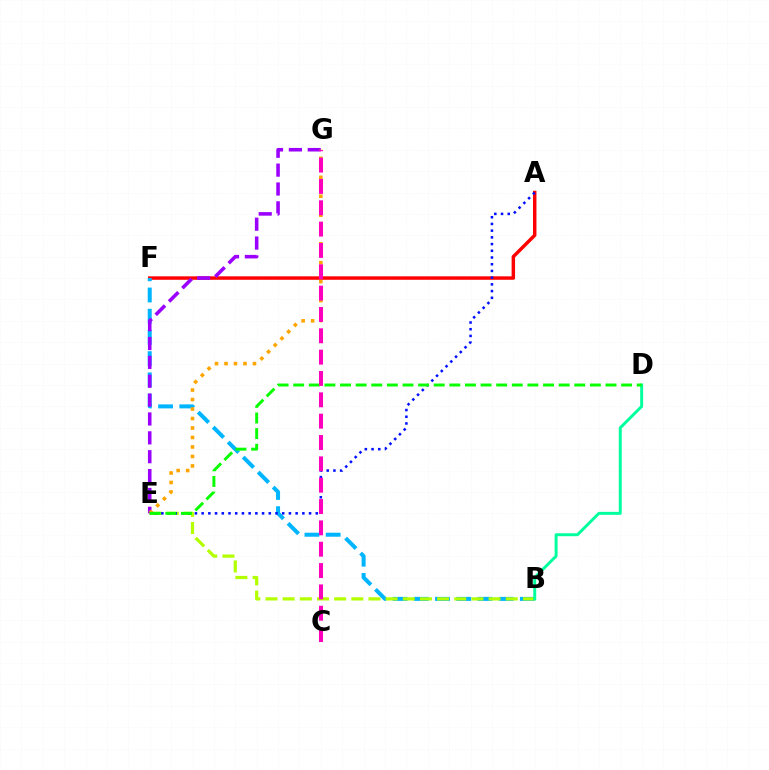{('A', 'F'): [{'color': '#ff0000', 'line_style': 'solid', 'thickness': 2.49}], ('B', 'F'): [{'color': '#00b5ff', 'line_style': 'dashed', 'thickness': 2.88}], ('B', 'E'): [{'color': '#b3ff00', 'line_style': 'dashed', 'thickness': 2.33}], ('B', 'D'): [{'color': '#00ff9d', 'line_style': 'solid', 'thickness': 2.13}], ('E', 'G'): [{'color': '#9b00ff', 'line_style': 'dashed', 'thickness': 2.56}, {'color': '#ffa500', 'line_style': 'dotted', 'thickness': 2.58}], ('A', 'E'): [{'color': '#0010ff', 'line_style': 'dotted', 'thickness': 1.82}], ('D', 'E'): [{'color': '#08ff00', 'line_style': 'dashed', 'thickness': 2.12}], ('C', 'G'): [{'color': '#ff00bd', 'line_style': 'dashed', 'thickness': 2.9}]}